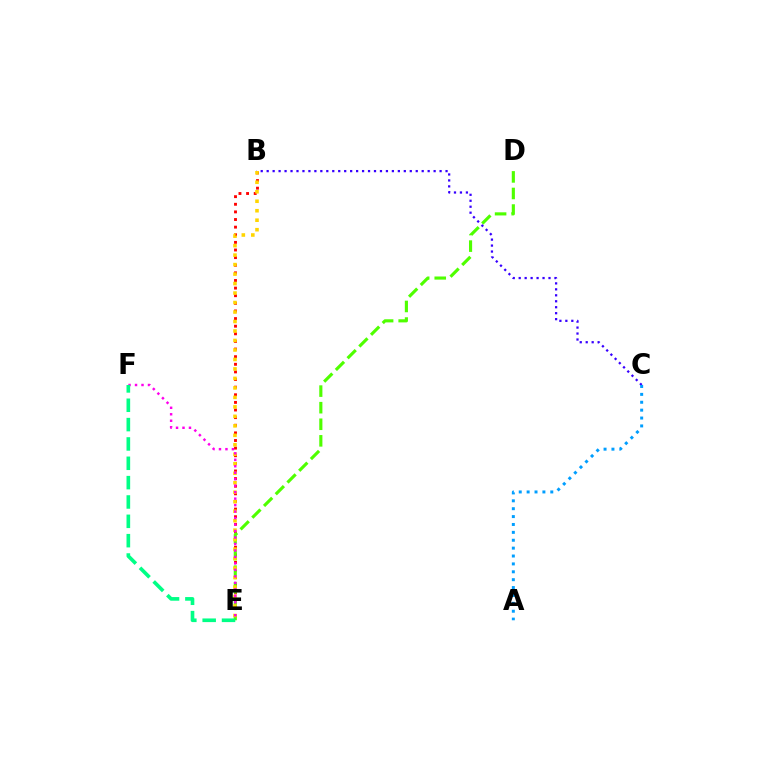{('B', 'E'): [{'color': '#ff0000', 'line_style': 'dotted', 'thickness': 2.07}, {'color': '#ffd500', 'line_style': 'dotted', 'thickness': 2.58}], ('D', 'E'): [{'color': '#4fff00', 'line_style': 'dashed', 'thickness': 2.25}], ('B', 'C'): [{'color': '#3700ff', 'line_style': 'dotted', 'thickness': 1.62}], ('A', 'C'): [{'color': '#009eff', 'line_style': 'dotted', 'thickness': 2.14}], ('E', 'F'): [{'color': '#ff00ed', 'line_style': 'dotted', 'thickness': 1.76}, {'color': '#00ff86', 'line_style': 'dashed', 'thickness': 2.63}]}